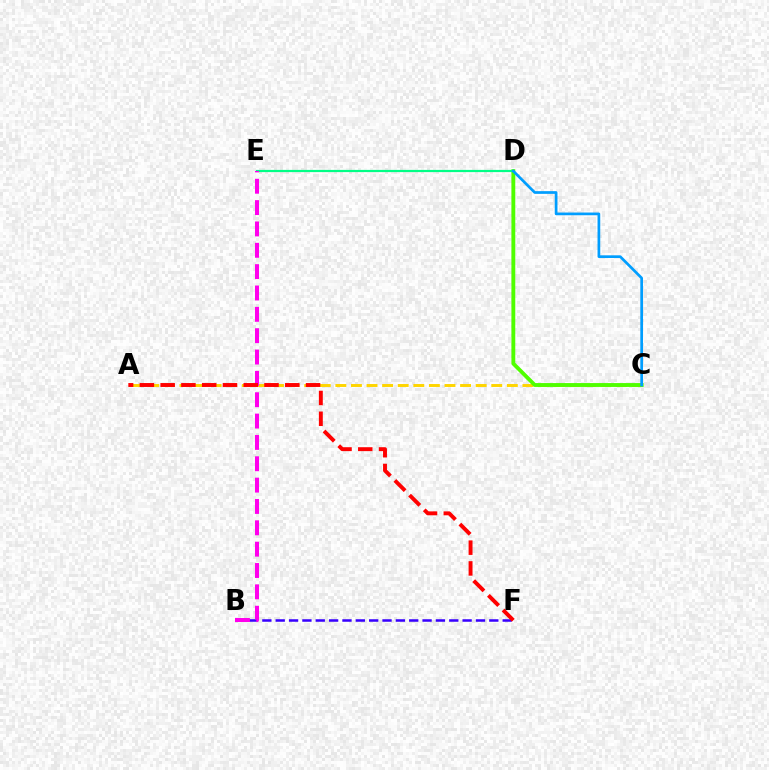{('A', 'C'): [{'color': '#ffd500', 'line_style': 'dashed', 'thickness': 2.12}], ('C', 'D'): [{'color': '#4fff00', 'line_style': 'solid', 'thickness': 2.78}, {'color': '#009eff', 'line_style': 'solid', 'thickness': 1.95}], ('D', 'E'): [{'color': '#00ff86', 'line_style': 'solid', 'thickness': 1.59}], ('B', 'F'): [{'color': '#3700ff', 'line_style': 'dashed', 'thickness': 1.81}], ('B', 'E'): [{'color': '#ff00ed', 'line_style': 'dashed', 'thickness': 2.9}], ('A', 'F'): [{'color': '#ff0000', 'line_style': 'dashed', 'thickness': 2.82}]}